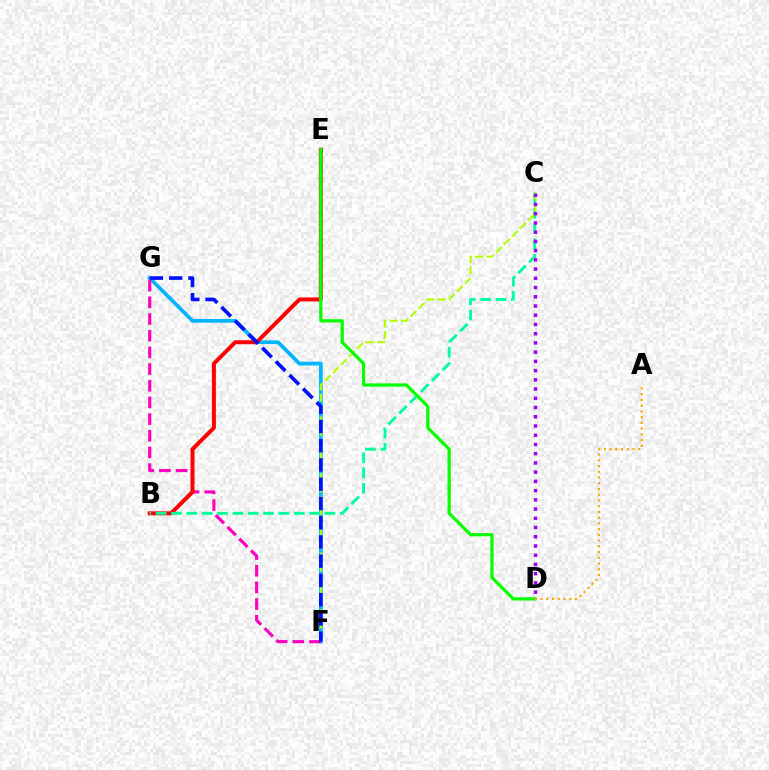{('F', 'G'): [{'color': '#00b5ff', 'line_style': 'solid', 'thickness': 2.7}, {'color': '#ff00bd', 'line_style': 'dashed', 'thickness': 2.27}, {'color': '#0010ff', 'line_style': 'dashed', 'thickness': 2.61}], ('B', 'E'): [{'color': '#ff0000', 'line_style': 'solid', 'thickness': 2.86}], ('B', 'C'): [{'color': '#00ff9d', 'line_style': 'dashed', 'thickness': 2.08}], ('C', 'F'): [{'color': '#b3ff00', 'line_style': 'dashed', 'thickness': 1.54}], ('C', 'D'): [{'color': '#9b00ff', 'line_style': 'dotted', 'thickness': 2.51}], ('D', 'E'): [{'color': '#08ff00', 'line_style': 'solid', 'thickness': 2.33}], ('A', 'D'): [{'color': '#ffa500', 'line_style': 'dotted', 'thickness': 1.56}]}